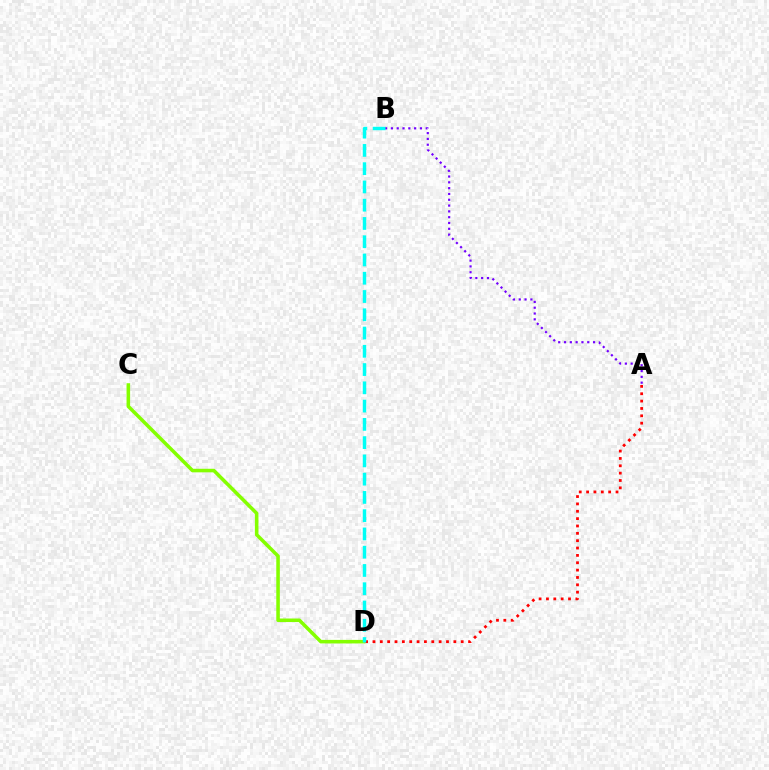{('A', 'D'): [{'color': '#ff0000', 'line_style': 'dotted', 'thickness': 2.0}], ('C', 'D'): [{'color': '#84ff00', 'line_style': 'solid', 'thickness': 2.56}], ('A', 'B'): [{'color': '#7200ff', 'line_style': 'dotted', 'thickness': 1.58}], ('B', 'D'): [{'color': '#00fff6', 'line_style': 'dashed', 'thickness': 2.48}]}